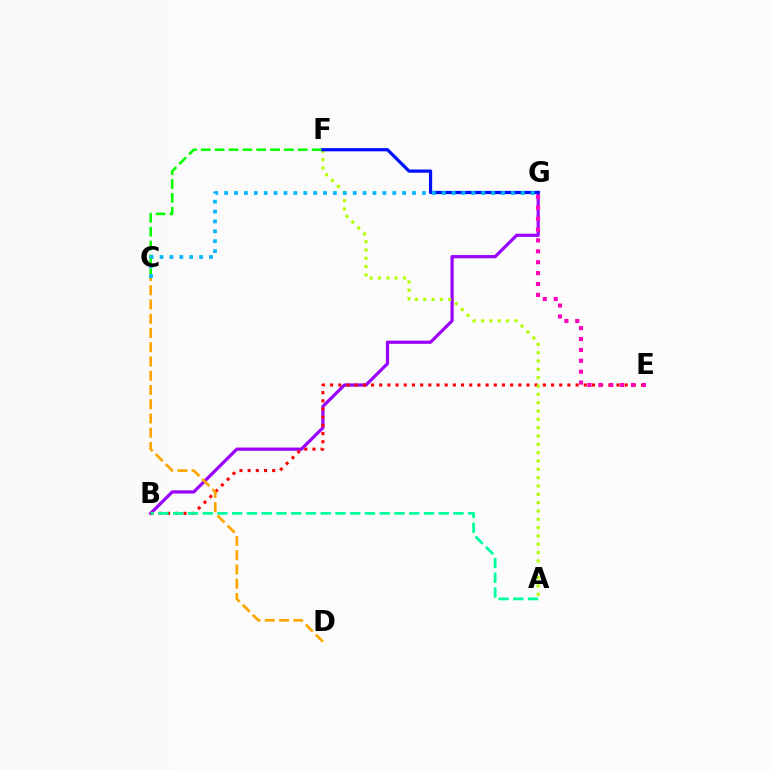{('B', 'G'): [{'color': '#9b00ff', 'line_style': 'solid', 'thickness': 2.3}], ('B', 'E'): [{'color': '#ff0000', 'line_style': 'dotted', 'thickness': 2.22}], ('E', 'G'): [{'color': '#ff00bd', 'line_style': 'dotted', 'thickness': 2.96}], ('C', 'F'): [{'color': '#08ff00', 'line_style': 'dashed', 'thickness': 1.88}], ('A', 'F'): [{'color': '#b3ff00', 'line_style': 'dotted', 'thickness': 2.26}], ('A', 'B'): [{'color': '#00ff9d', 'line_style': 'dashed', 'thickness': 2.0}], ('C', 'D'): [{'color': '#ffa500', 'line_style': 'dashed', 'thickness': 1.93}], ('F', 'G'): [{'color': '#0010ff', 'line_style': 'solid', 'thickness': 2.32}], ('C', 'G'): [{'color': '#00b5ff', 'line_style': 'dotted', 'thickness': 2.69}]}